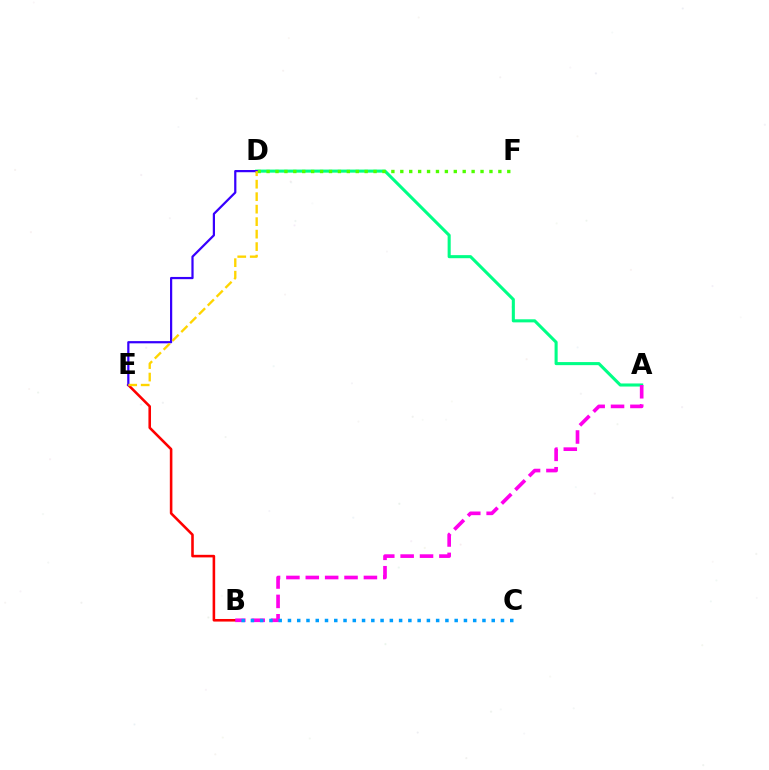{('A', 'D'): [{'color': '#00ff86', 'line_style': 'solid', 'thickness': 2.21}], ('B', 'E'): [{'color': '#ff0000', 'line_style': 'solid', 'thickness': 1.85}], ('A', 'B'): [{'color': '#ff00ed', 'line_style': 'dashed', 'thickness': 2.63}], ('B', 'C'): [{'color': '#009eff', 'line_style': 'dotted', 'thickness': 2.52}], ('D', 'F'): [{'color': '#4fff00', 'line_style': 'dotted', 'thickness': 2.42}], ('D', 'E'): [{'color': '#3700ff', 'line_style': 'solid', 'thickness': 1.6}, {'color': '#ffd500', 'line_style': 'dashed', 'thickness': 1.7}]}